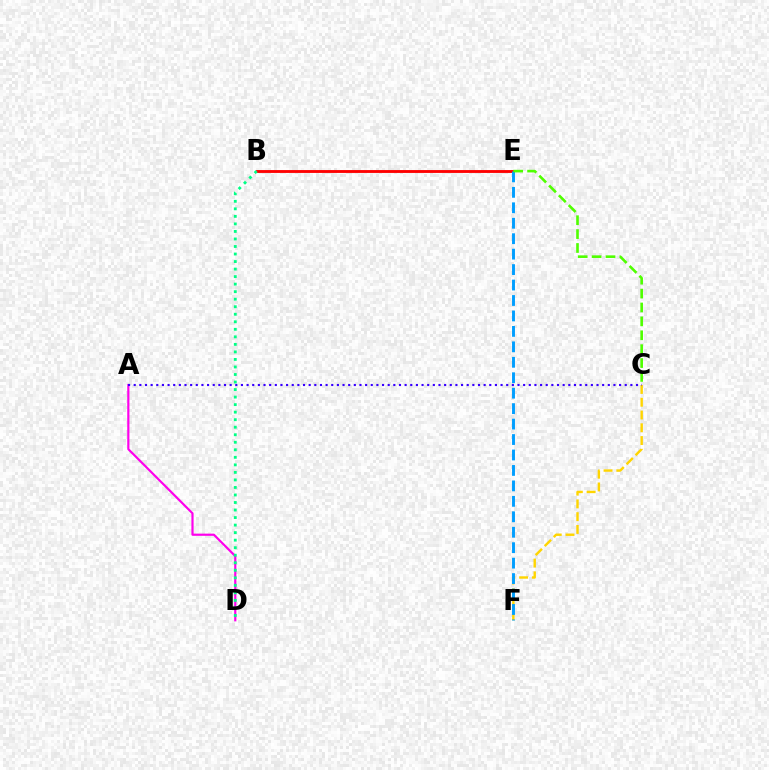{('B', 'E'): [{'color': '#ff0000', 'line_style': 'solid', 'thickness': 2.06}], ('A', 'D'): [{'color': '#ff00ed', 'line_style': 'solid', 'thickness': 1.57}], ('B', 'D'): [{'color': '#00ff86', 'line_style': 'dotted', 'thickness': 2.05}], ('C', 'F'): [{'color': '#ffd500', 'line_style': 'dashed', 'thickness': 1.74}], ('A', 'C'): [{'color': '#3700ff', 'line_style': 'dotted', 'thickness': 1.53}], ('E', 'F'): [{'color': '#009eff', 'line_style': 'dashed', 'thickness': 2.1}], ('C', 'E'): [{'color': '#4fff00', 'line_style': 'dashed', 'thickness': 1.89}]}